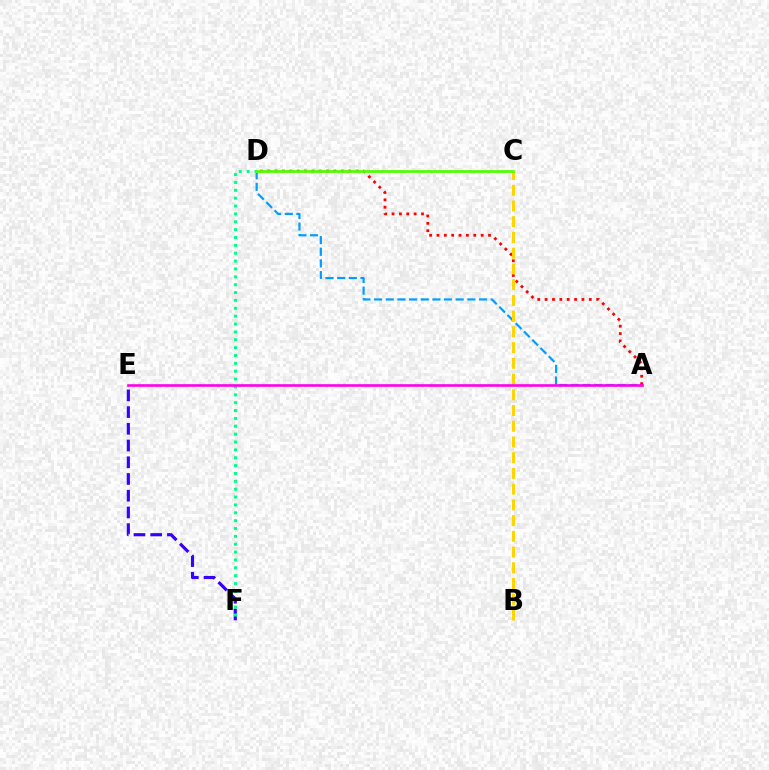{('E', 'F'): [{'color': '#3700ff', 'line_style': 'dashed', 'thickness': 2.27}], ('A', 'D'): [{'color': '#009eff', 'line_style': 'dashed', 'thickness': 1.58}, {'color': '#ff0000', 'line_style': 'dotted', 'thickness': 2.0}], ('B', 'C'): [{'color': '#ffd500', 'line_style': 'dashed', 'thickness': 2.14}], ('D', 'F'): [{'color': '#00ff86', 'line_style': 'dotted', 'thickness': 2.14}], ('A', 'E'): [{'color': '#ff00ed', 'line_style': 'solid', 'thickness': 1.9}], ('C', 'D'): [{'color': '#4fff00', 'line_style': 'solid', 'thickness': 1.97}]}